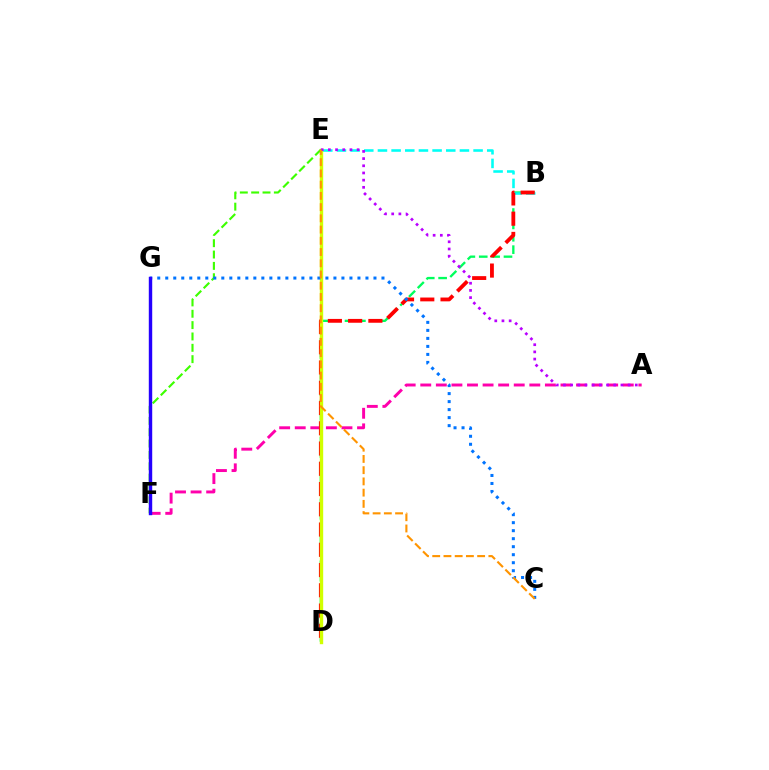{('B', 'D'): [{'color': '#00ff5c', 'line_style': 'dashed', 'thickness': 1.68}, {'color': '#ff0000', 'line_style': 'dashed', 'thickness': 2.75}], ('B', 'E'): [{'color': '#00fff6', 'line_style': 'dashed', 'thickness': 1.86}], ('A', 'F'): [{'color': '#ff00ac', 'line_style': 'dashed', 'thickness': 2.12}], ('D', 'E'): [{'color': '#d1ff00', 'line_style': 'solid', 'thickness': 2.43}], ('E', 'F'): [{'color': '#3dff00', 'line_style': 'dashed', 'thickness': 1.54}], ('A', 'E'): [{'color': '#b900ff', 'line_style': 'dotted', 'thickness': 1.95}], ('C', 'G'): [{'color': '#0074ff', 'line_style': 'dotted', 'thickness': 2.18}], ('C', 'E'): [{'color': '#ff9400', 'line_style': 'dashed', 'thickness': 1.53}], ('F', 'G'): [{'color': '#2500ff', 'line_style': 'solid', 'thickness': 2.46}]}